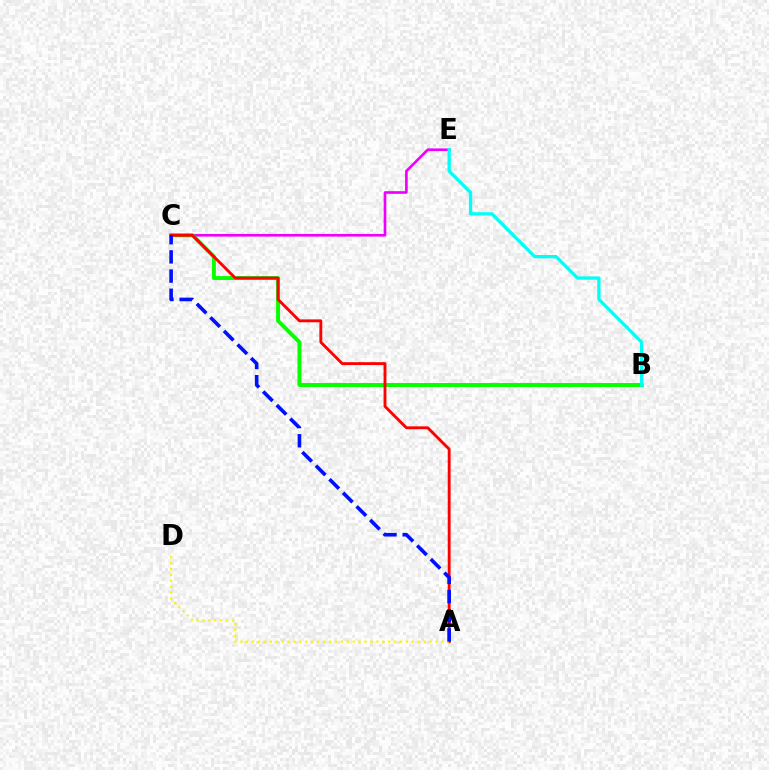{('C', 'E'): [{'color': '#ee00ff', 'line_style': 'solid', 'thickness': 1.91}], ('B', 'C'): [{'color': '#08ff00', 'line_style': 'solid', 'thickness': 2.84}], ('B', 'E'): [{'color': '#00fff6', 'line_style': 'solid', 'thickness': 2.39}], ('A', 'C'): [{'color': '#ff0000', 'line_style': 'solid', 'thickness': 2.06}, {'color': '#0010ff', 'line_style': 'dashed', 'thickness': 2.61}], ('A', 'D'): [{'color': '#fcf500', 'line_style': 'dotted', 'thickness': 1.61}]}